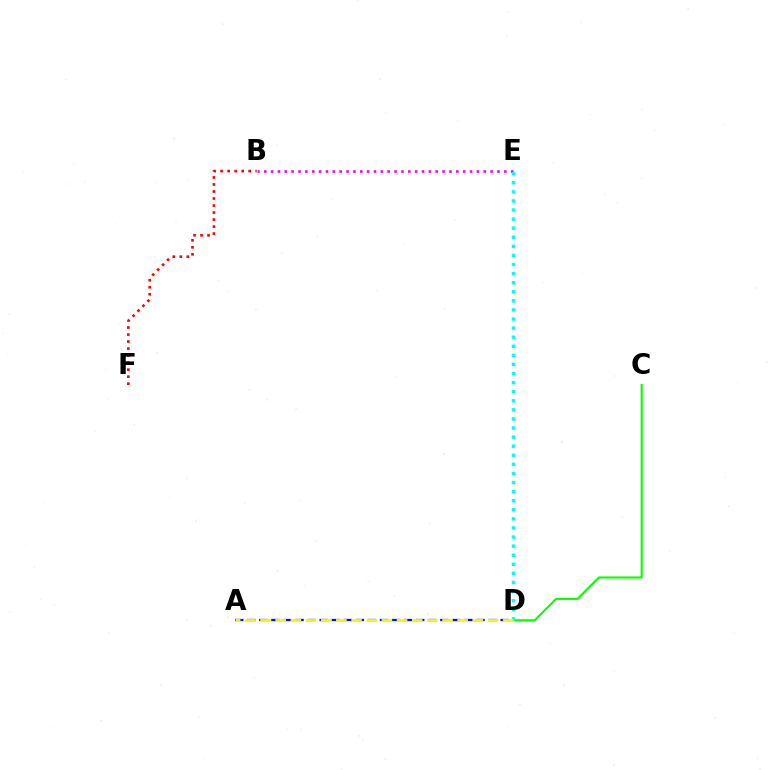{('B', 'E'): [{'color': '#ee00ff', 'line_style': 'dotted', 'thickness': 1.86}], ('C', 'D'): [{'color': '#08ff00', 'line_style': 'solid', 'thickness': 1.52}], ('B', 'F'): [{'color': '#ff0000', 'line_style': 'dotted', 'thickness': 1.91}], ('A', 'D'): [{'color': '#0010ff', 'line_style': 'dashed', 'thickness': 1.64}, {'color': '#fcf500', 'line_style': 'dashed', 'thickness': 2.06}], ('D', 'E'): [{'color': '#00fff6', 'line_style': 'dotted', 'thickness': 2.47}]}